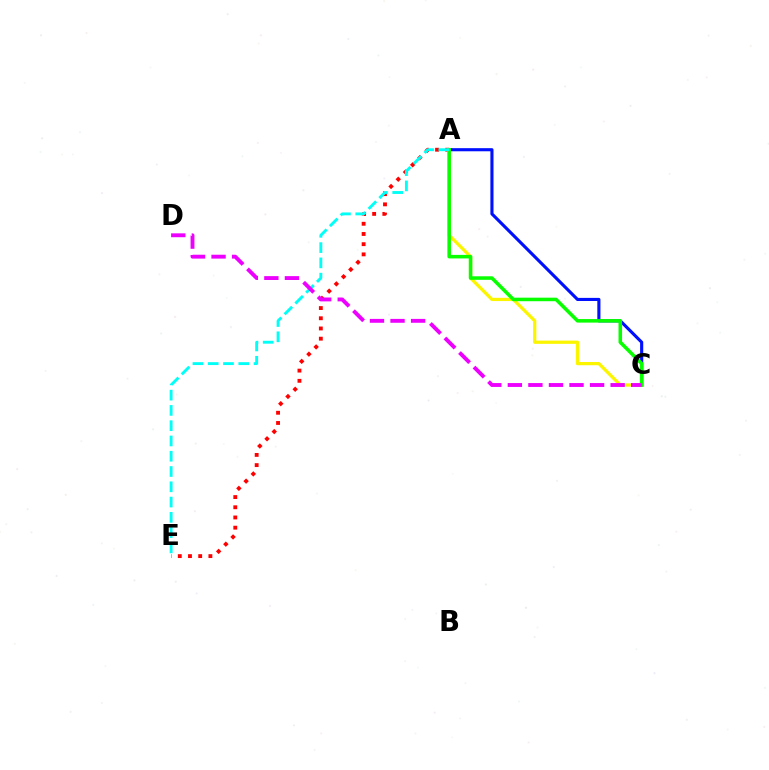{('A', 'E'): [{'color': '#ff0000', 'line_style': 'dotted', 'thickness': 2.77}, {'color': '#00fff6', 'line_style': 'dashed', 'thickness': 2.08}], ('A', 'C'): [{'color': '#0010ff', 'line_style': 'solid', 'thickness': 2.25}, {'color': '#fcf500', 'line_style': 'solid', 'thickness': 2.34}, {'color': '#08ff00', 'line_style': 'solid', 'thickness': 2.55}], ('C', 'D'): [{'color': '#ee00ff', 'line_style': 'dashed', 'thickness': 2.79}]}